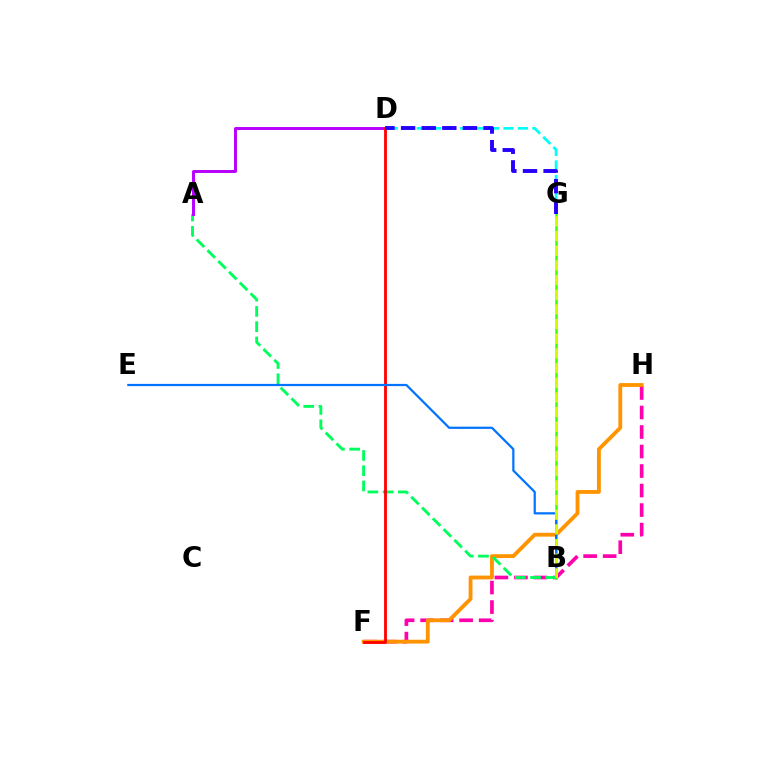{('F', 'H'): [{'color': '#ff00ac', 'line_style': 'dashed', 'thickness': 2.65}, {'color': '#ff9400', 'line_style': 'solid', 'thickness': 2.76}], ('D', 'G'): [{'color': '#00fff6', 'line_style': 'dashed', 'thickness': 1.96}, {'color': '#2500ff', 'line_style': 'dashed', 'thickness': 2.8}], ('B', 'G'): [{'color': '#3dff00', 'line_style': 'solid', 'thickness': 1.8}, {'color': '#d1ff00', 'line_style': 'dashed', 'thickness': 1.99}], ('A', 'B'): [{'color': '#00ff5c', 'line_style': 'dashed', 'thickness': 2.07}], ('A', 'D'): [{'color': '#b900ff', 'line_style': 'solid', 'thickness': 2.13}], ('D', 'F'): [{'color': '#ff0000', 'line_style': 'solid', 'thickness': 2.03}], ('B', 'E'): [{'color': '#0074ff', 'line_style': 'solid', 'thickness': 1.6}]}